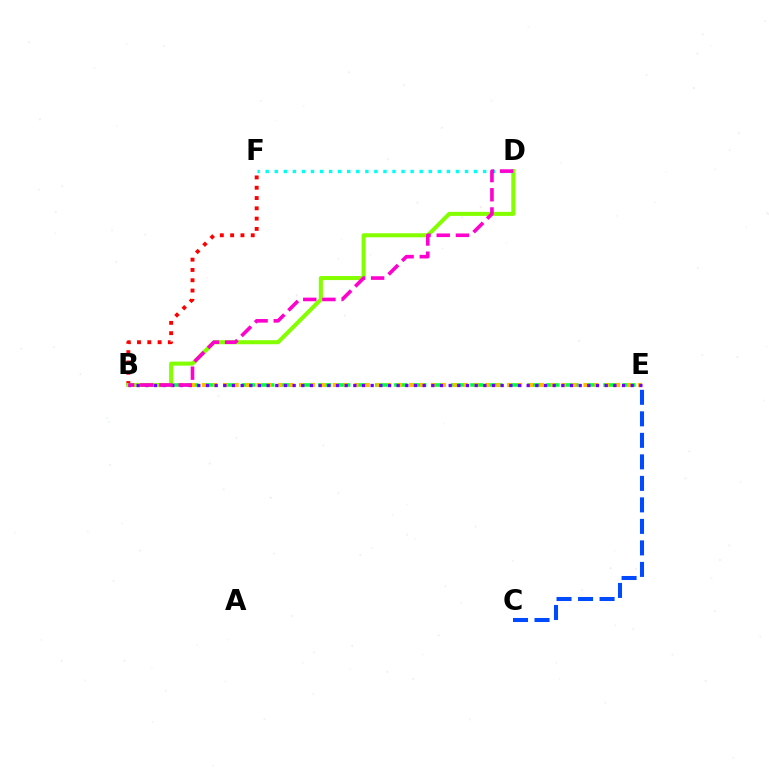{('B', 'E'): [{'color': '#00ff39', 'line_style': 'dashed', 'thickness': 2.58}, {'color': '#ffbd00', 'line_style': 'dotted', 'thickness': 2.96}, {'color': '#7200ff', 'line_style': 'dotted', 'thickness': 2.35}], ('B', 'F'): [{'color': '#ff0000', 'line_style': 'dotted', 'thickness': 2.8}], ('C', 'E'): [{'color': '#004bff', 'line_style': 'dashed', 'thickness': 2.92}], ('B', 'D'): [{'color': '#84ff00', 'line_style': 'solid', 'thickness': 2.91}, {'color': '#ff00cf', 'line_style': 'dashed', 'thickness': 2.6}], ('D', 'F'): [{'color': '#00fff6', 'line_style': 'dotted', 'thickness': 2.46}]}